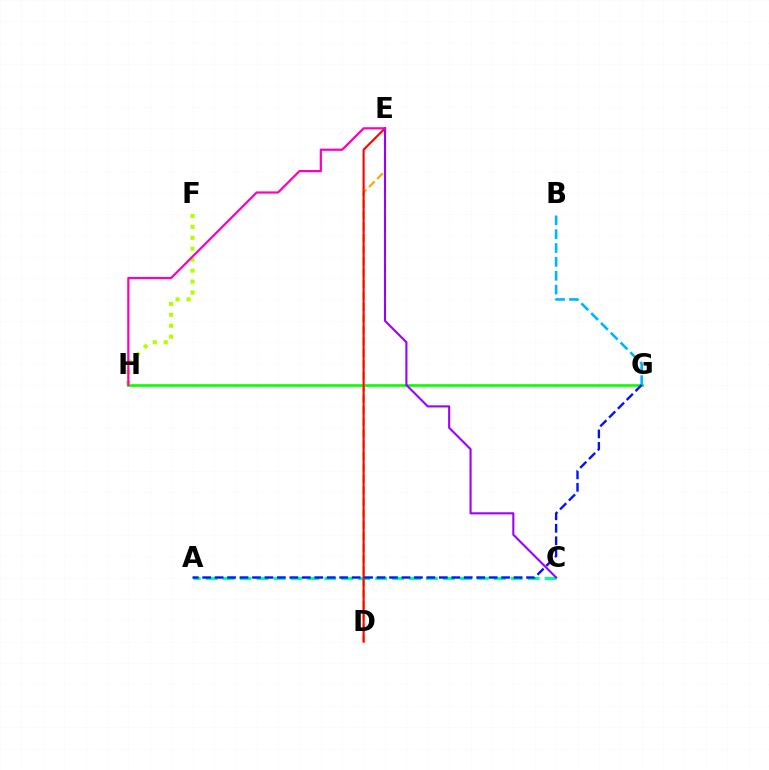{('G', 'H'): [{'color': '#08ff00', 'line_style': 'solid', 'thickness': 1.9}], ('B', 'G'): [{'color': '#00b5ff', 'line_style': 'dashed', 'thickness': 1.88}], ('F', 'H'): [{'color': '#b3ff00', 'line_style': 'dotted', 'thickness': 2.97}], ('D', 'E'): [{'color': '#ffa500', 'line_style': 'dashed', 'thickness': 1.56}, {'color': '#ff0000', 'line_style': 'solid', 'thickness': 1.51}], ('A', 'C'): [{'color': '#00ff9d', 'line_style': 'dashed', 'thickness': 2.3}], ('A', 'G'): [{'color': '#0010ff', 'line_style': 'dashed', 'thickness': 1.69}], ('C', 'E'): [{'color': '#9b00ff', 'line_style': 'solid', 'thickness': 1.51}], ('E', 'H'): [{'color': '#ff00bd', 'line_style': 'solid', 'thickness': 1.6}]}